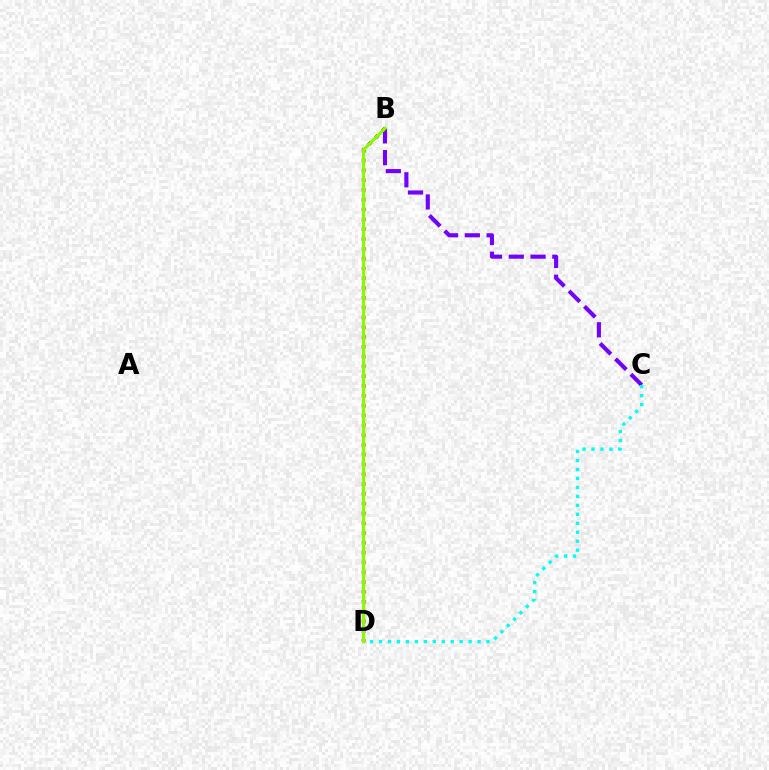{('B', 'C'): [{'color': '#7200ff', 'line_style': 'dashed', 'thickness': 2.96}], ('B', 'D'): [{'color': '#ff0000', 'line_style': 'dotted', 'thickness': 2.66}, {'color': '#84ff00', 'line_style': 'solid', 'thickness': 2.29}], ('C', 'D'): [{'color': '#00fff6', 'line_style': 'dotted', 'thickness': 2.43}]}